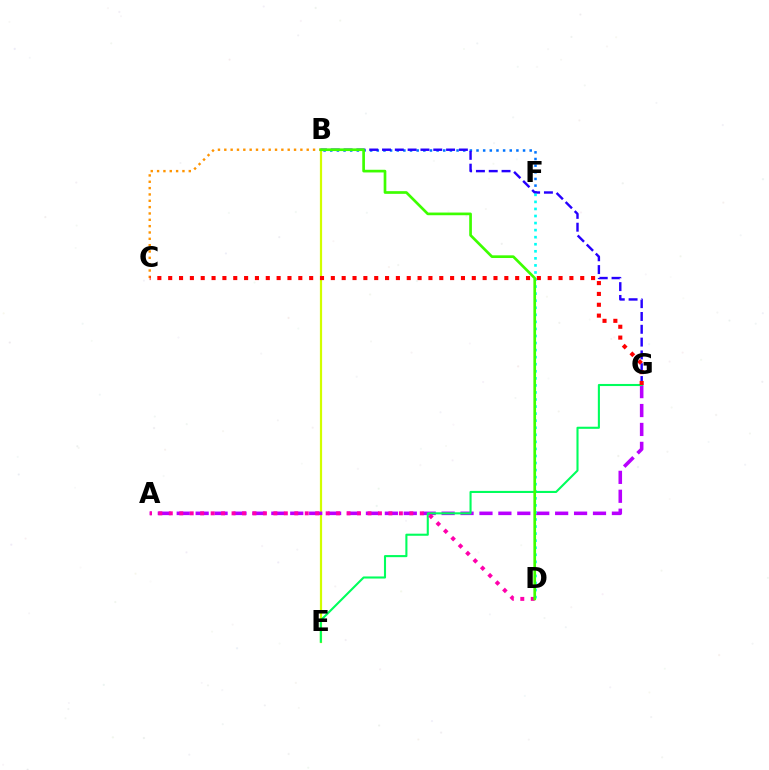{('B', 'E'): [{'color': '#d1ff00', 'line_style': 'solid', 'thickness': 1.59}], ('B', 'F'): [{'color': '#0074ff', 'line_style': 'dotted', 'thickness': 1.81}], ('B', 'G'): [{'color': '#2500ff', 'line_style': 'dashed', 'thickness': 1.74}], ('A', 'G'): [{'color': '#b900ff', 'line_style': 'dashed', 'thickness': 2.57}], ('D', 'F'): [{'color': '#00fff6', 'line_style': 'dotted', 'thickness': 1.92}], ('B', 'C'): [{'color': '#ff9400', 'line_style': 'dotted', 'thickness': 1.72}], ('E', 'G'): [{'color': '#00ff5c', 'line_style': 'solid', 'thickness': 1.51}], ('A', 'D'): [{'color': '#ff00ac', 'line_style': 'dotted', 'thickness': 2.84}], ('C', 'G'): [{'color': '#ff0000', 'line_style': 'dotted', 'thickness': 2.95}], ('B', 'D'): [{'color': '#3dff00', 'line_style': 'solid', 'thickness': 1.93}]}